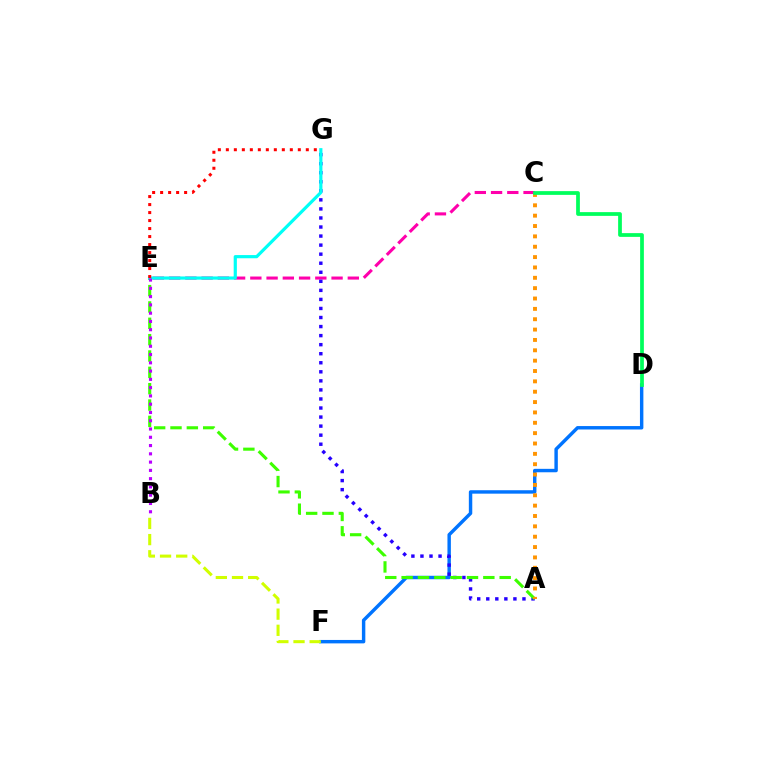{('C', 'E'): [{'color': '#ff00ac', 'line_style': 'dashed', 'thickness': 2.21}], ('D', 'F'): [{'color': '#0074ff', 'line_style': 'solid', 'thickness': 2.47}], ('A', 'G'): [{'color': '#2500ff', 'line_style': 'dotted', 'thickness': 2.46}], ('A', 'E'): [{'color': '#3dff00', 'line_style': 'dashed', 'thickness': 2.22}], ('E', 'G'): [{'color': '#00fff6', 'line_style': 'solid', 'thickness': 2.29}, {'color': '#ff0000', 'line_style': 'dotted', 'thickness': 2.17}], ('B', 'E'): [{'color': '#b900ff', 'line_style': 'dotted', 'thickness': 2.25}], ('A', 'C'): [{'color': '#ff9400', 'line_style': 'dotted', 'thickness': 2.81}], ('C', 'D'): [{'color': '#00ff5c', 'line_style': 'solid', 'thickness': 2.69}], ('B', 'F'): [{'color': '#d1ff00', 'line_style': 'dashed', 'thickness': 2.2}]}